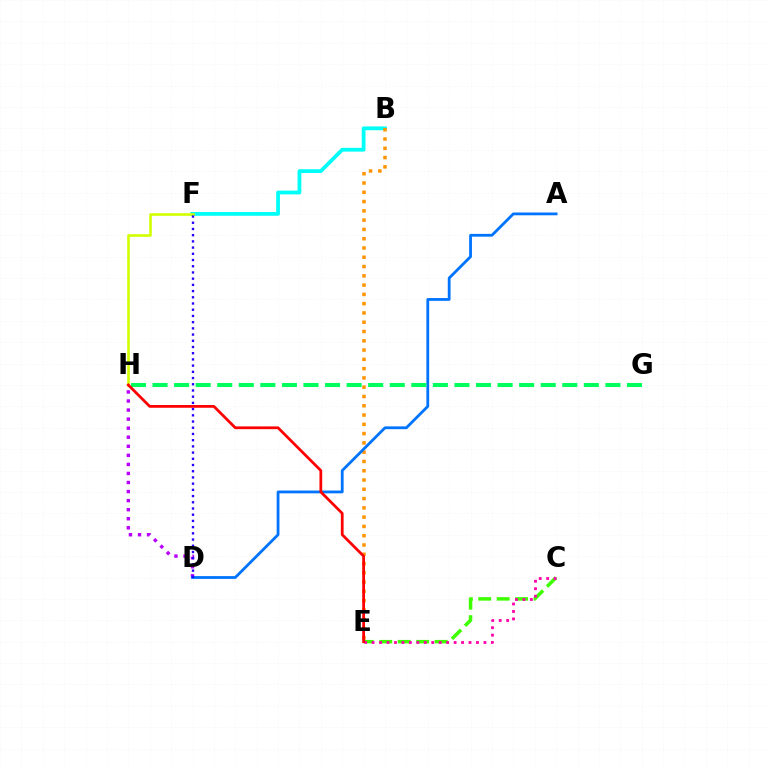{('D', 'H'): [{'color': '#b900ff', 'line_style': 'dotted', 'thickness': 2.46}], ('C', 'E'): [{'color': '#3dff00', 'line_style': 'dashed', 'thickness': 2.51}, {'color': '#ff00ac', 'line_style': 'dotted', 'thickness': 2.03}], ('B', 'F'): [{'color': '#00fff6', 'line_style': 'solid', 'thickness': 2.73}], ('B', 'E'): [{'color': '#ff9400', 'line_style': 'dotted', 'thickness': 2.52}], ('F', 'H'): [{'color': '#d1ff00', 'line_style': 'solid', 'thickness': 1.89}], ('A', 'D'): [{'color': '#0074ff', 'line_style': 'solid', 'thickness': 2.01}], ('G', 'H'): [{'color': '#00ff5c', 'line_style': 'dashed', 'thickness': 2.93}], ('E', 'H'): [{'color': '#ff0000', 'line_style': 'solid', 'thickness': 1.98}], ('D', 'F'): [{'color': '#2500ff', 'line_style': 'dotted', 'thickness': 1.69}]}